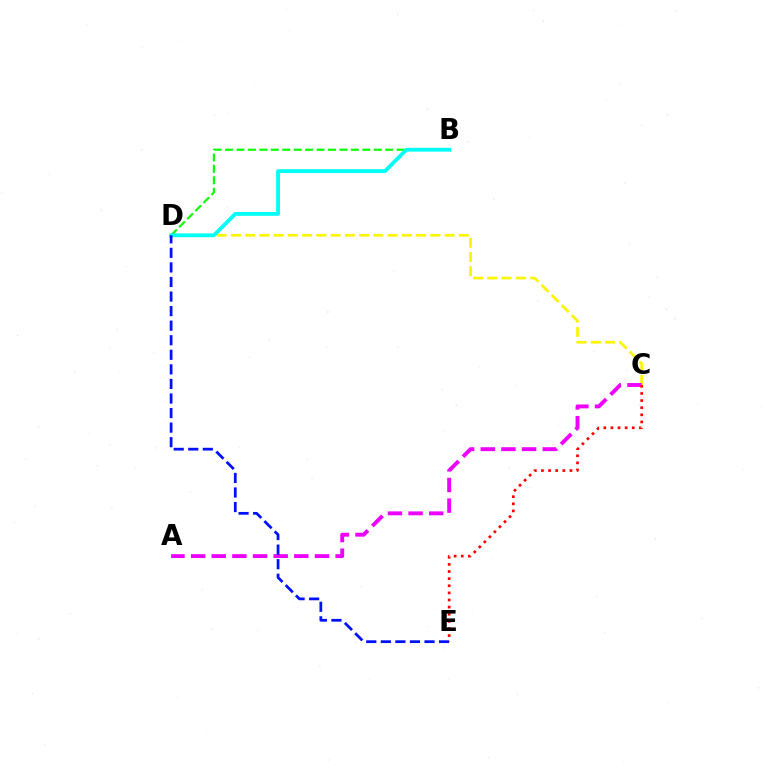{('B', 'D'): [{'color': '#08ff00', 'line_style': 'dashed', 'thickness': 1.55}, {'color': '#00fff6', 'line_style': 'solid', 'thickness': 2.75}], ('C', 'D'): [{'color': '#fcf500', 'line_style': 'dashed', 'thickness': 1.94}], ('A', 'C'): [{'color': '#ee00ff', 'line_style': 'dashed', 'thickness': 2.8}], ('D', 'E'): [{'color': '#0010ff', 'line_style': 'dashed', 'thickness': 1.98}], ('C', 'E'): [{'color': '#ff0000', 'line_style': 'dotted', 'thickness': 1.93}]}